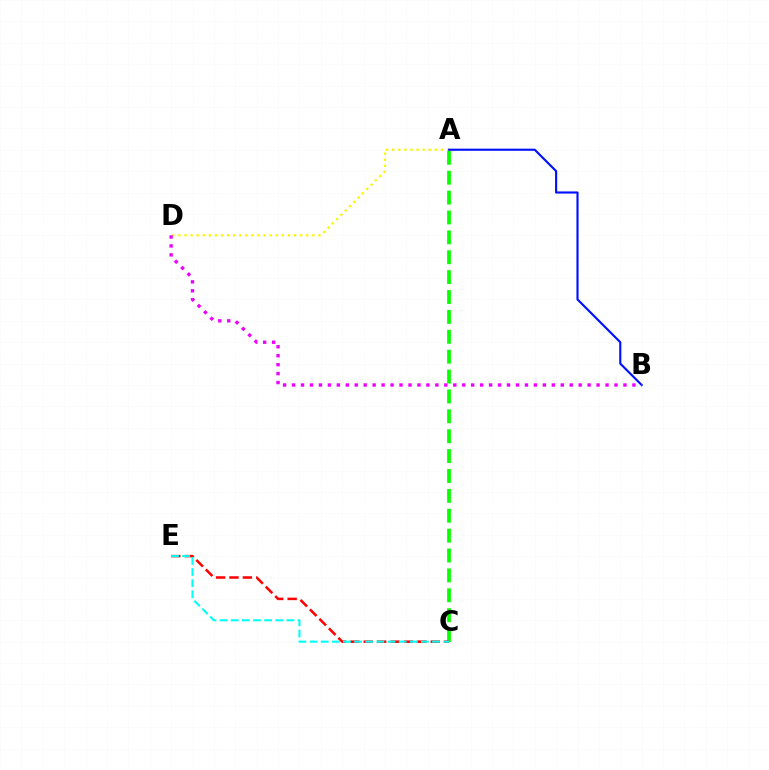{('A', 'D'): [{'color': '#fcf500', 'line_style': 'dotted', 'thickness': 1.65}], ('A', 'C'): [{'color': '#08ff00', 'line_style': 'dashed', 'thickness': 2.7}], ('C', 'E'): [{'color': '#ff0000', 'line_style': 'dashed', 'thickness': 1.82}, {'color': '#00fff6', 'line_style': 'dashed', 'thickness': 1.51}], ('A', 'B'): [{'color': '#0010ff', 'line_style': 'solid', 'thickness': 1.54}], ('B', 'D'): [{'color': '#ee00ff', 'line_style': 'dotted', 'thickness': 2.43}]}